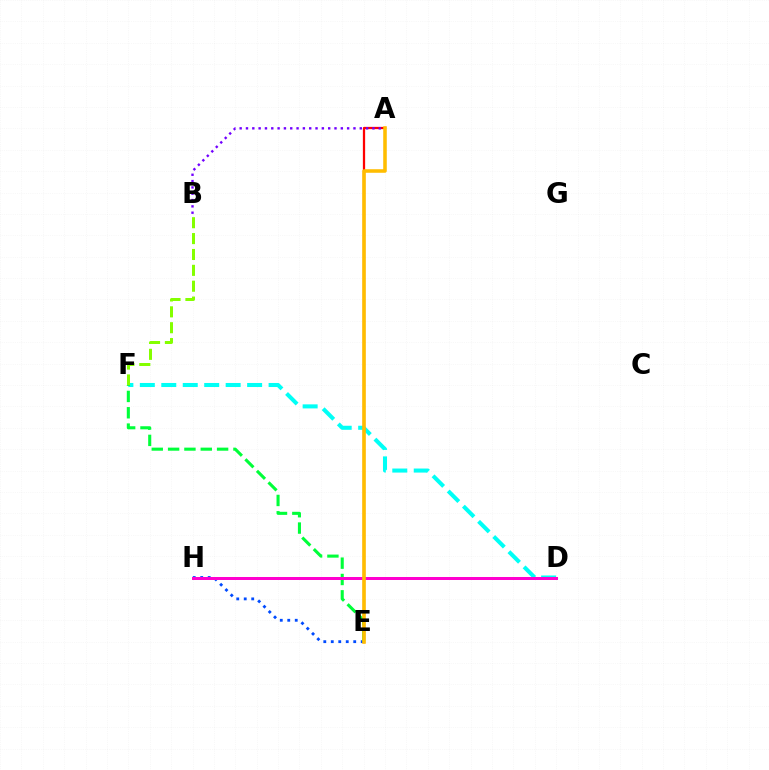{('D', 'F'): [{'color': '#00fff6', 'line_style': 'dashed', 'thickness': 2.92}], ('E', 'H'): [{'color': '#004bff', 'line_style': 'dotted', 'thickness': 2.03}], ('A', 'E'): [{'color': '#ff0000', 'line_style': 'solid', 'thickness': 1.63}, {'color': '#ffbd00', 'line_style': 'solid', 'thickness': 2.56}], ('B', 'F'): [{'color': '#84ff00', 'line_style': 'dashed', 'thickness': 2.16}], ('E', 'F'): [{'color': '#00ff39', 'line_style': 'dashed', 'thickness': 2.22}], ('A', 'B'): [{'color': '#7200ff', 'line_style': 'dotted', 'thickness': 1.72}], ('D', 'H'): [{'color': '#ff00cf', 'line_style': 'solid', 'thickness': 2.16}]}